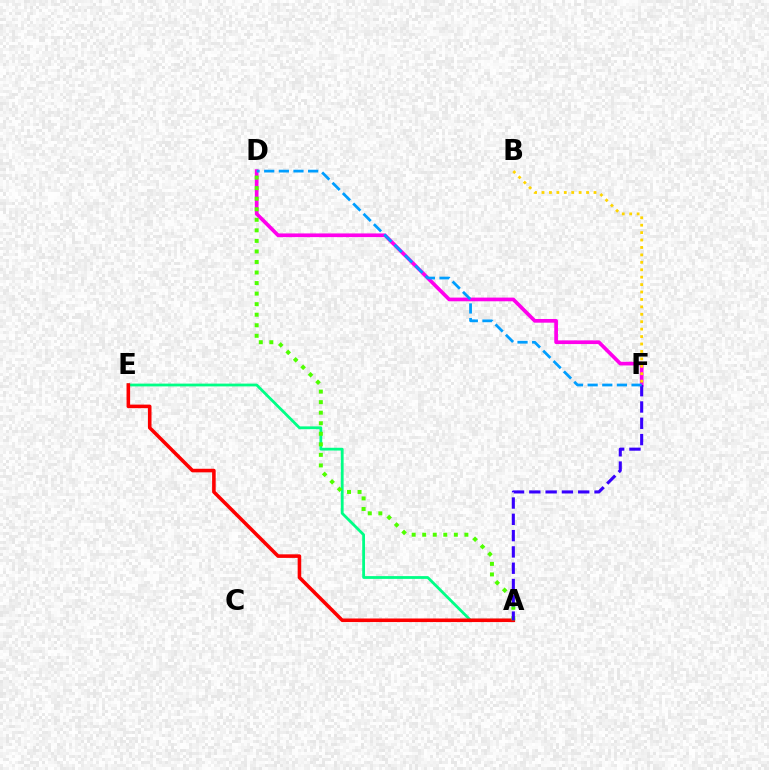{('D', 'F'): [{'color': '#ff00ed', 'line_style': 'solid', 'thickness': 2.65}, {'color': '#009eff', 'line_style': 'dashed', 'thickness': 1.99}], ('A', 'E'): [{'color': '#00ff86', 'line_style': 'solid', 'thickness': 2.01}, {'color': '#ff0000', 'line_style': 'solid', 'thickness': 2.57}], ('A', 'D'): [{'color': '#4fff00', 'line_style': 'dotted', 'thickness': 2.87}], ('A', 'F'): [{'color': '#3700ff', 'line_style': 'dashed', 'thickness': 2.21}], ('B', 'F'): [{'color': '#ffd500', 'line_style': 'dotted', 'thickness': 2.02}]}